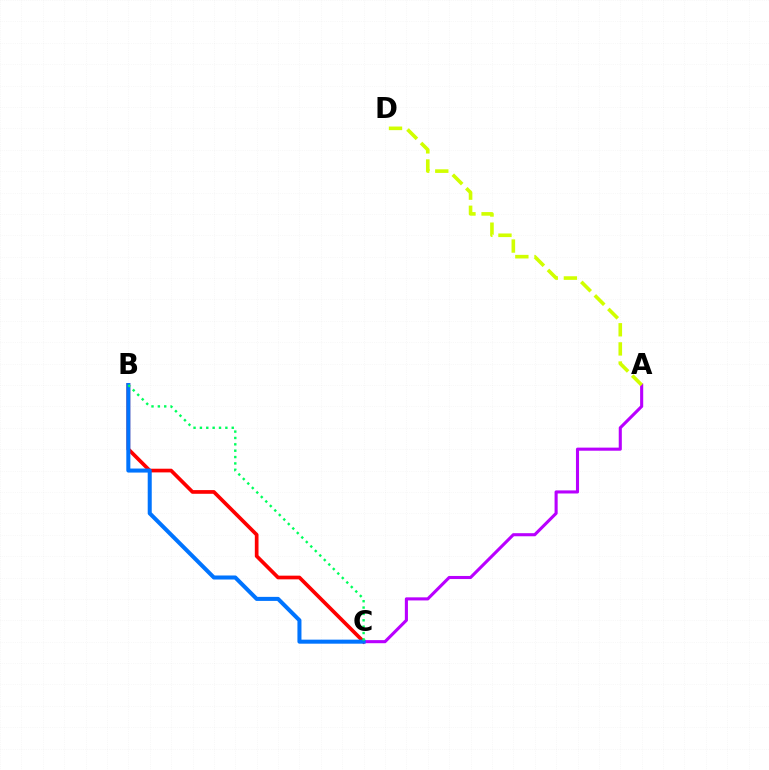{('B', 'C'): [{'color': '#ff0000', 'line_style': 'solid', 'thickness': 2.66}, {'color': '#0074ff', 'line_style': 'solid', 'thickness': 2.9}, {'color': '#00ff5c', 'line_style': 'dotted', 'thickness': 1.73}], ('A', 'C'): [{'color': '#b900ff', 'line_style': 'solid', 'thickness': 2.22}], ('A', 'D'): [{'color': '#d1ff00', 'line_style': 'dashed', 'thickness': 2.6}]}